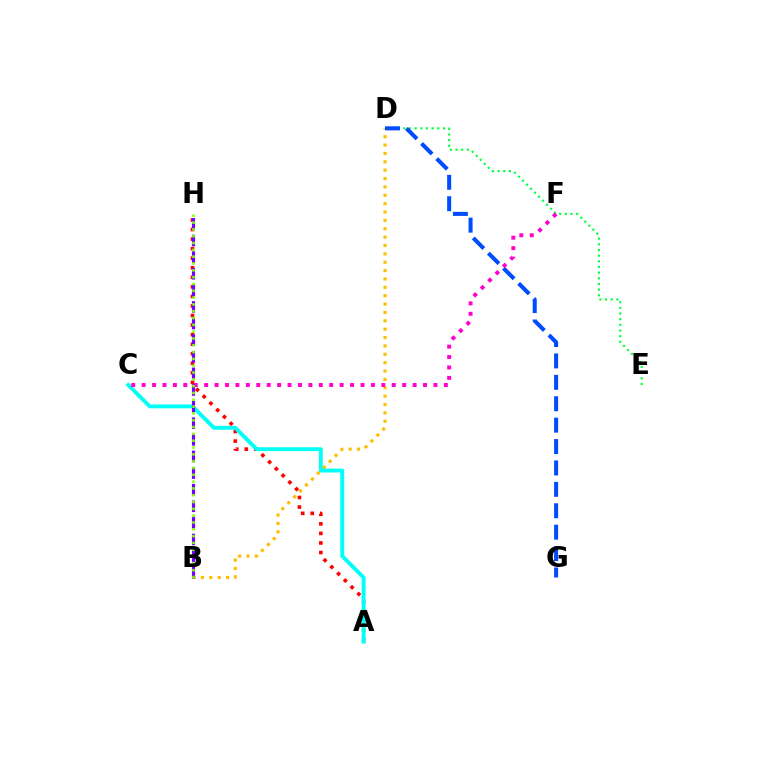{('A', 'H'): [{'color': '#ff0000', 'line_style': 'dotted', 'thickness': 2.6}], ('B', 'D'): [{'color': '#ffbd00', 'line_style': 'dotted', 'thickness': 2.27}], ('A', 'C'): [{'color': '#00fff6', 'line_style': 'solid', 'thickness': 2.79}], ('D', 'E'): [{'color': '#00ff39', 'line_style': 'dotted', 'thickness': 1.54}], ('D', 'G'): [{'color': '#004bff', 'line_style': 'dashed', 'thickness': 2.91}], ('C', 'F'): [{'color': '#ff00cf', 'line_style': 'dotted', 'thickness': 2.83}], ('B', 'H'): [{'color': '#7200ff', 'line_style': 'dashed', 'thickness': 2.26}, {'color': '#84ff00', 'line_style': 'dotted', 'thickness': 1.85}]}